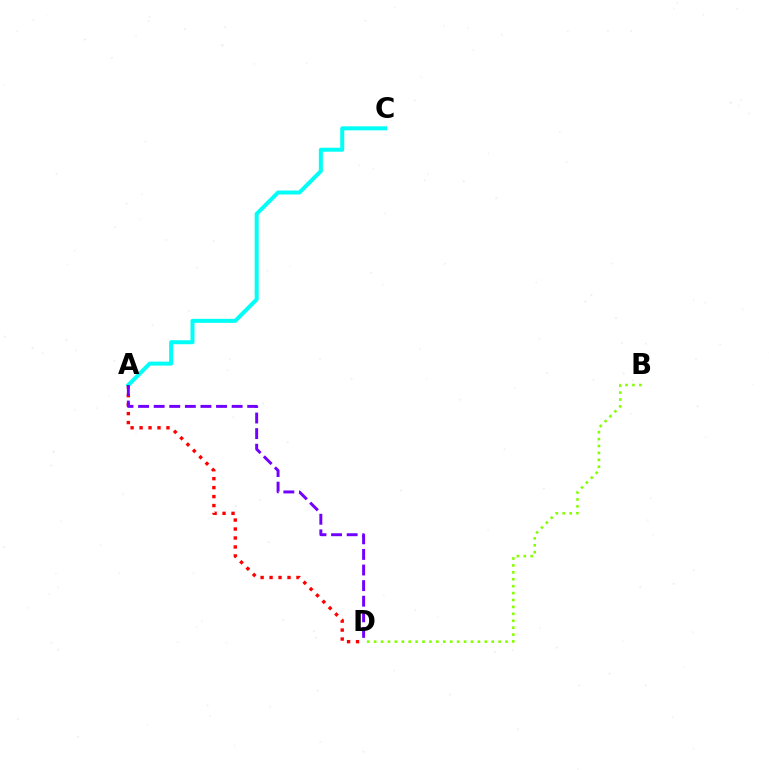{('A', 'D'): [{'color': '#ff0000', 'line_style': 'dotted', 'thickness': 2.44}, {'color': '#7200ff', 'line_style': 'dashed', 'thickness': 2.12}], ('B', 'D'): [{'color': '#84ff00', 'line_style': 'dotted', 'thickness': 1.88}], ('A', 'C'): [{'color': '#00fff6', 'line_style': 'solid', 'thickness': 2.88}]}